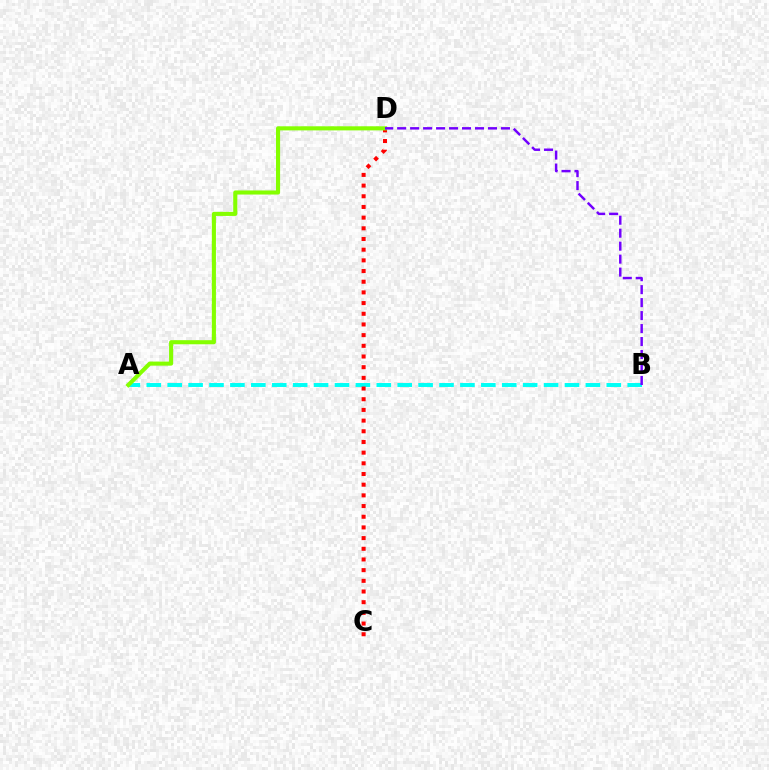{('A', 'B'): [{'color': '#00fff6', 'line_style': 'dashed', 'thickness': 2.84}], ('C', 'D'): [{'color': '#ff0000', 'line_style': 'dotted', 'thickness': 2.9}], ('A', 'D'): [{'color': '#84ff00', 'line_style': 'solid', 'thickness': 2.94}], ('B', 'D'): [{'color': '#7200ff', 'line_style': 'dashed', 'thickness': 1.76}]}